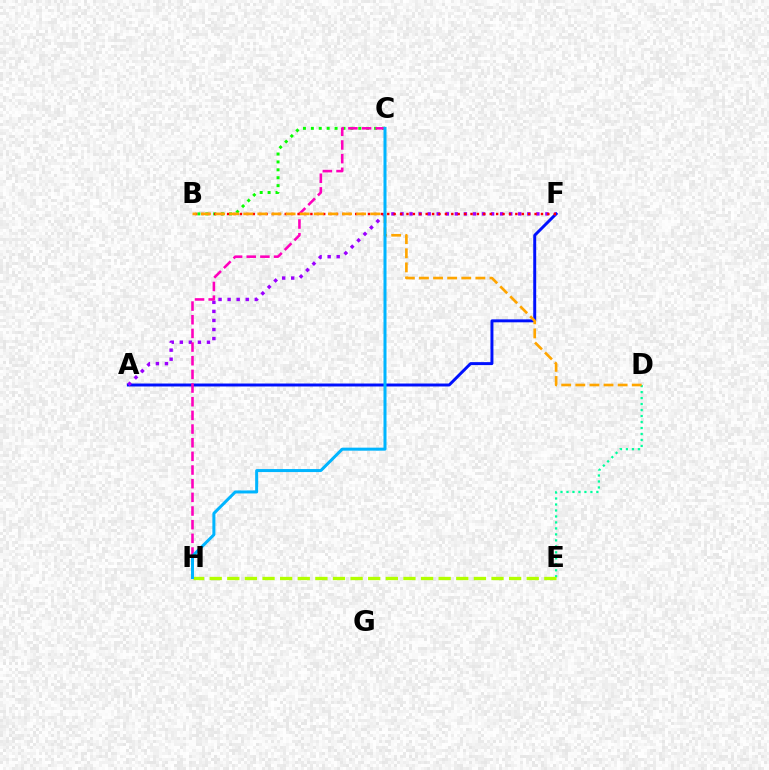{('A', 'F'): [{'color': '#0010ff', 'line_style': 'solid', 'thickness': 2.13}, {'color': '#9b00ff', 'line_style': 'dotted', 'thickness': 2.46}], ('D', 'E'): [{'color': '#00ff9d', 'line_style': 'dotted', 'thickness': 1.63}], ('E', 'H'): [{'color': '#b3ff00', 'line_style': 'dashed', 'thickness': 2.39}], ('B', 'C'): [{'color': '#08ff00', 'line_style': 'dotted', 'thickness': 2.15}], ('C', 'H'): [{'color': '#ff00bd', 'line_style': 'dashed', 'thickness': 1.86}, {'color': '#00b5ff', 'line_style': 'solid', 'thickness': 2.17}], ('B', 'F'): [{'color': '#ff0000', 'line_style': 'dotted', 'thickness': 1.74}], ('B', 'D'): [{'color': '#ffa500', 'line_style': 'dashed', 'thickness': 1.92}]}